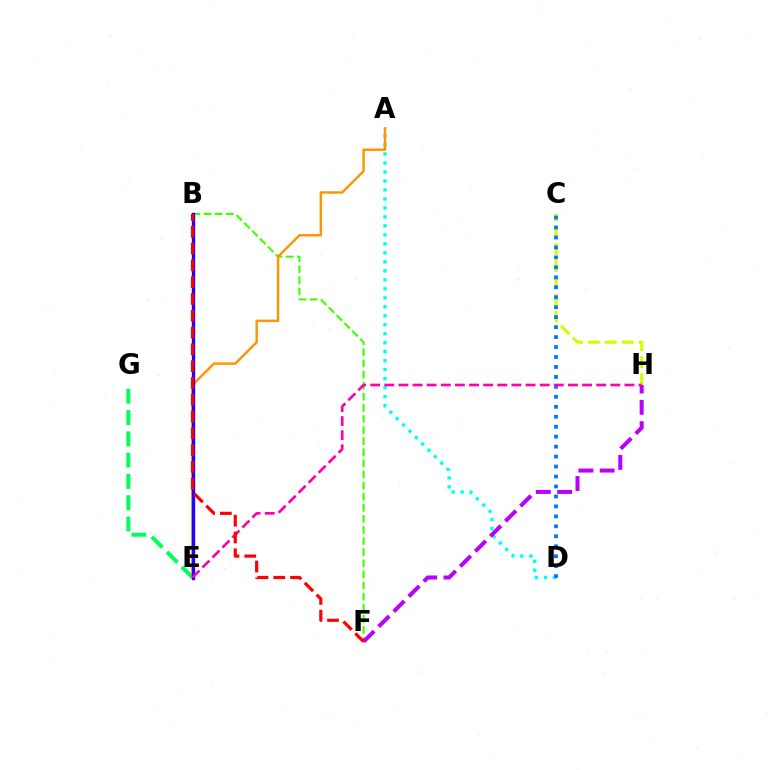{('B', 'F'): [{'color': '#3dff00', 'line_style': 'dashed', 'thickness': 1.51}, {'color': '#ff0000', 'line_style': 'dashed', 'thickness': 2.28}], ('A', 'D'): [{'color': '#00fff6', 'line_style': 'dotted', 'thickness': 2.44}], ('F', 'H'): [{'color': '#b900ff', 'line_style': 'dashed', 'thickness': 2.89}], ('C', 'H'): [{'color': '#d1ff00', 'line_style': 'dashed', 'thickness': 2.3}], ('C', 'D'): [{'color': '#0074ff', 'line_style': 'dotted', 'thickness': 2.71}], ('E', 'G'): [{'color': '#00ff5c', 'line_style': 'dashed', 'thickness': 2.89}], ('A', 'E'): [{'color': '#ff9400', 'line_style': 'solid', 'thickness': 1.76}], ('B', 'E'): [{'color': '#2500ff', 'line_style': 'solid', 'thickness': 2.42}], ('E', 'H'): [{'color': '#ff00ac', 'line_style': 'dashed', 'thickness': 1.92}]}